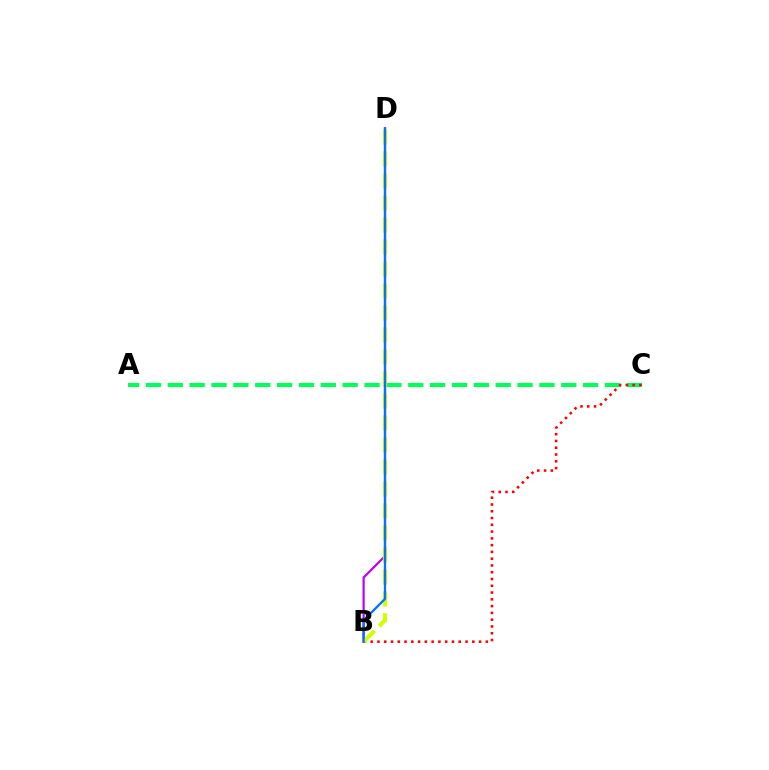{('A', 'C'): [{'color': '#00ff5c', 'line_style': 'dashed', 'thickness': 2.97}], ('B', 'C'): [{'color': '#ff0000', 'line_style': 'dotted', 'thickness': 1.84}], ('B', 'D'): [{'color': '#b900ff', 'line_style': 'solid', 'thickness': 1.57}, {'color': '#d1ff00', 'line_style': 'dashed', 'thickness': 2.99}, {'color': '#0074ff', 'line_style': 'solid', 'thickness': 1.65}]}